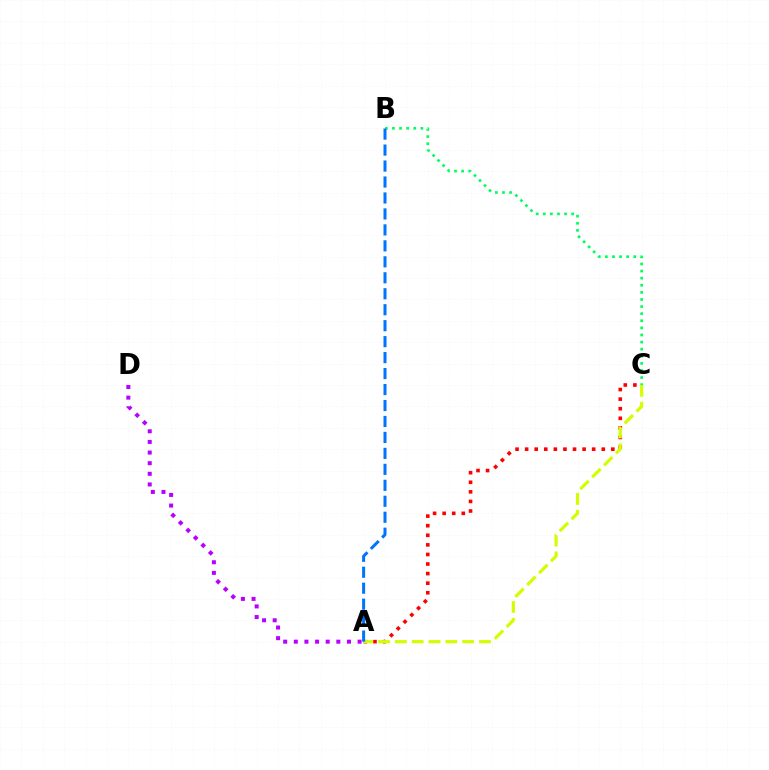{('A', 'D'): [{'color': '#b900ff', 'line_style': 'dotted', 'thickness': 2.89}], ('A', 'C'): [{'color': '#ff0000', 'line_style': 'dotted', 'thickness': 2.6}, {'color': '#d1ff00', 'line_style': 'dashed', 'thickness': 2.29}], ('B', 'C'): [{'color': '#00ff5c', 'line_style': 'dotted', 'thickness': 1.93}], ('A', 'B'): [{'color': '#0074ff', 'line_style': 'dashed', 'thickness': 2.17}]}